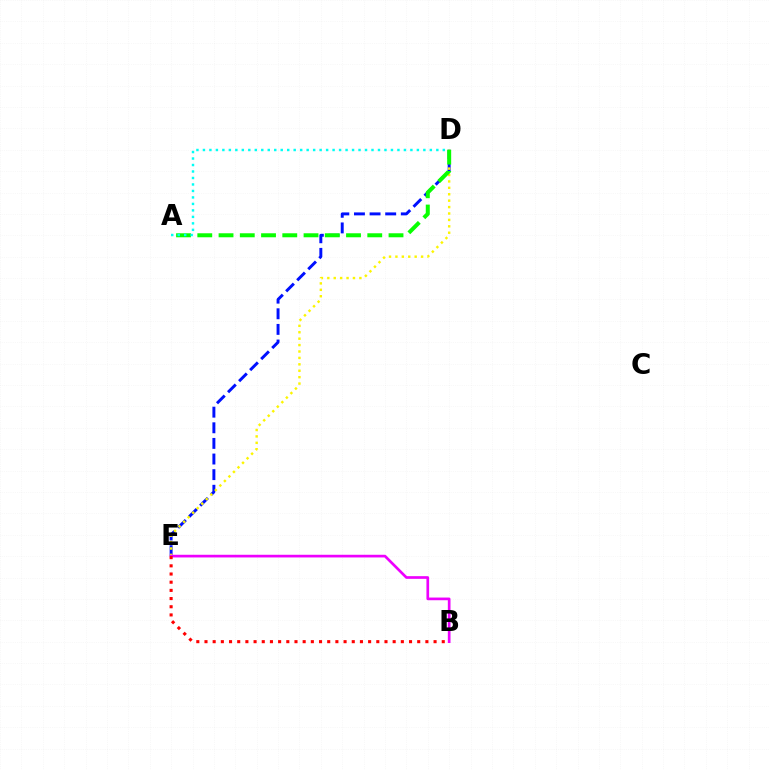{('D', 'E'): [{'color': '#0010ff', 'line_style': 'dashed', 'thickness': 2.12}, {'color': '#fcf500', 'line_style': 'dotted', 'thickness': 1.74}], ('A', 'D'): [{'color': '#08ff00', 'line_style': 'dashed', 'thickness': 2.89}, {'color': '#00fff6', 'line_style': 'dotted', 'thickness': 1.76}], ('B', 'E'): [{'color': '#ee00ff', 'line_style': 'solid', 'thickness': 1.93}, {'color': '#ff0000', 'line_style': 'dotted', 'thickness': 2.22}]}